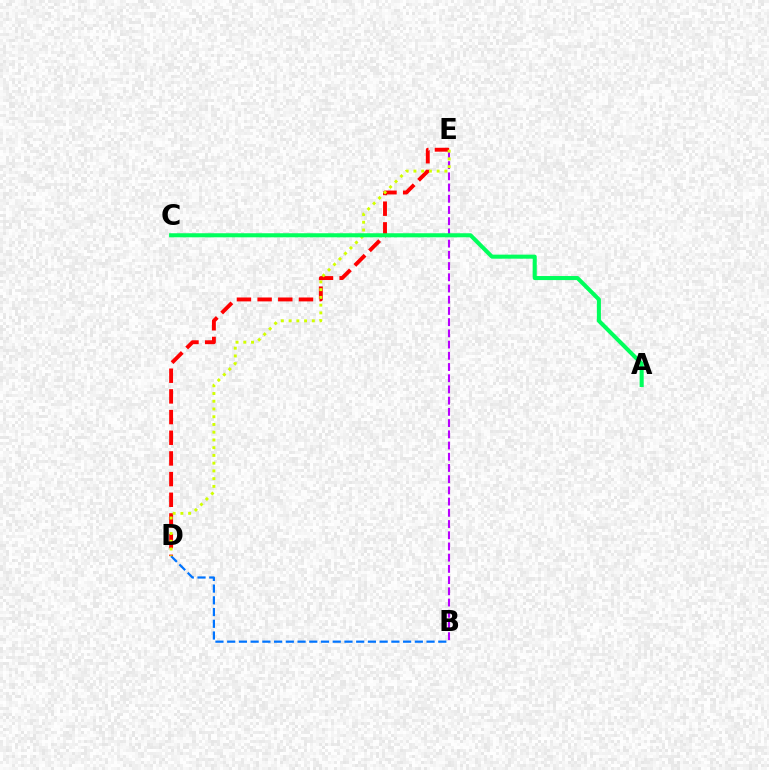{('B', 'E'): [{'color': '#b900ff', 'line_style': 'dashed', 'thickness': 1.52}], ('B', 'D'): [{'color': '#0074ff', 'line_style': 'dashed', 'thickness': 1.59}], ('D', 'E'): [{'color': '#ff0000', 'line_style': 'dashed', 'thickness': 2.81}, {'color': '#d1ff00', 'line_style': 'dotted', 'thickness': 2.1}], ('A', 'C'): [{'color': '#00ff5c', 'line_style': 'solid', 'thickness': 2.92}]}